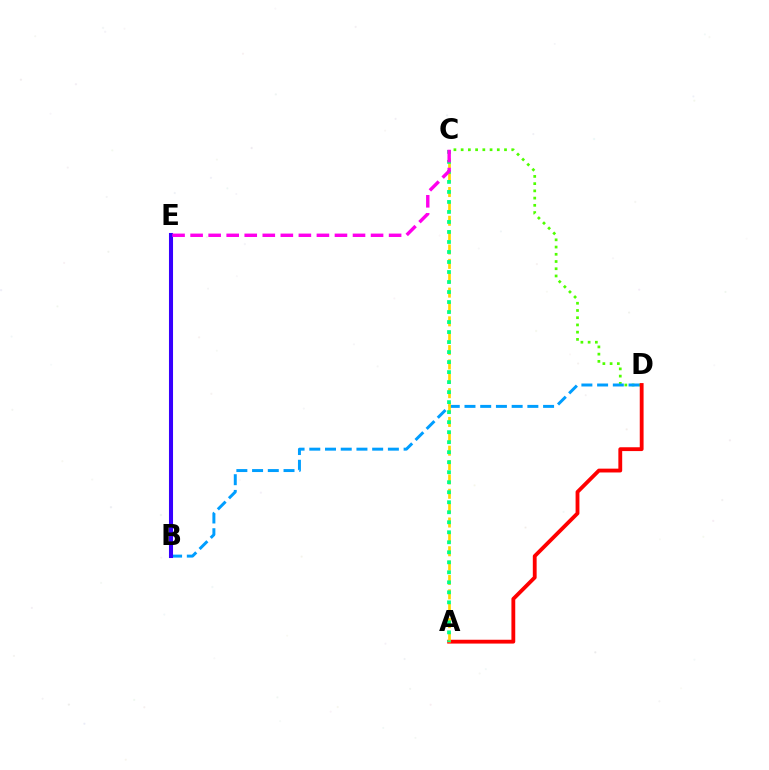{('C', 'D'): [{'color': '#4fff00', 'line_style': 'dotted', 'thickness': 1.96}], ('B', 'D'): [{'color': '#009eff', 'line_style': 'dashed', 'thickness': 2.14}], ('A', 'D'): [{'color': '#ff0000', 'line_style': 'solid', 'thickness': 2.75}], ('B', 'E'): [{'color': '#3700ff', 'line_style': 'solid', 'thickness': 2.93}], ('A', 'C'): [{'color': '#ffd500', 'line_style': 'dashed', 'thickness': 1.95}, {'color': '#00ff86', 'line_style': 'dotted', 'thickness': 2.72}], ('C', 'E'): [{'color': '#ff00ed', 'line_style': 'dashed', 'thickness': 2.45}]}